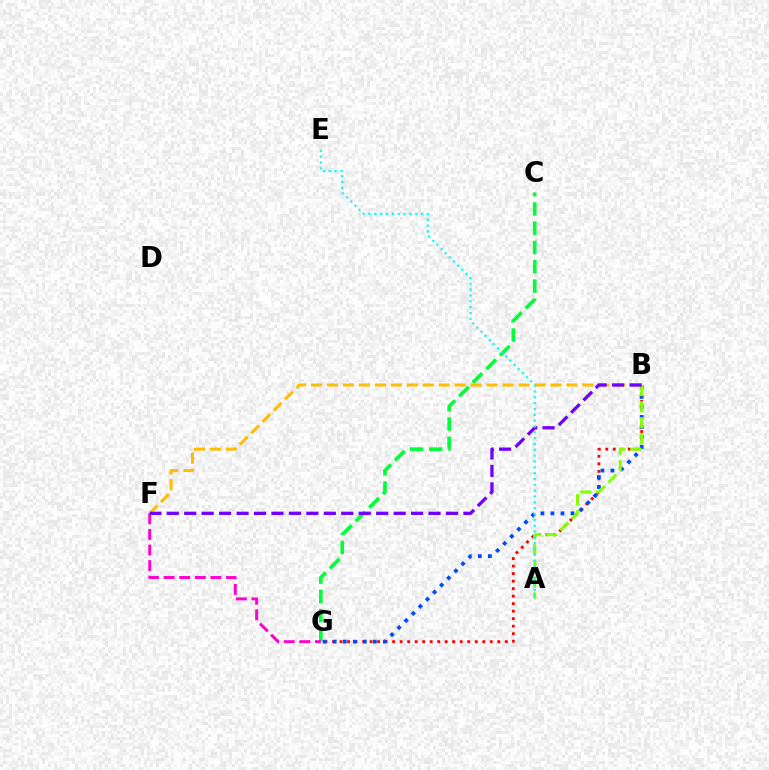{('C', 'G'): [{'color': '#00ff39', 'line_style': 'dashed', 'thickness': 2.62}], ('B', 'G'): [{'color': '#ff0000', 'line_style': 'dotted', 'thickness': 2.04}, {'color': '#004bff', 'line_style': 'dotted', 'thickness': 2.73}], ('F', 'G'): [{'color': '#ff00cf', 'line_style': 'dashed', 'thickness': 2.12}], ('B', 'F'): [{'color': '#ffbd00', 'line_style': 'dashed', 'thickness': 2.17}, {'color': '#7200ff', 'line_style': 'dashed', 'thickness': 2.37}], ('A', 'B'): [{'color': '#84ff00', 'line_style': 'dashed', 'thickness': 2.18}], ('A', 'E'): [{'color': '#00fff6', 'line_style': 'dotted', 'thickness': 1.59}]}